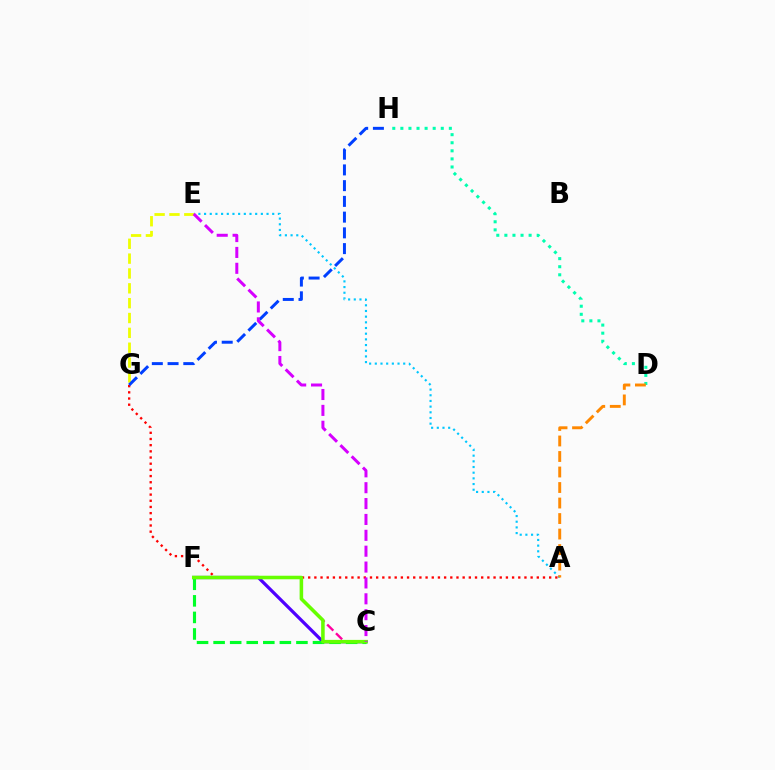{('A', 'E'): [{'color': '#00c7ff', 'line_style': 'dotted', 'thickness': 1.54}], ('D', 'H'): [{'color': '#00ffaf', 'line_style': 'dotted', 'thickness': 2.2}], ('C', 'F'): [{'color': '#ff00a0', 'line_style': 'dashed', 'thickness': 1.68}, {'color': '#4f00ff', 'line_style': 'solid', 'thickness': 2.33}, {'color': '#00ff27', 'line_style': 'dashed', 'thickness': 2.25}, {'color': '#66ff00', 'line_style': 'solid', 'thickness': 2.55}], ('E', 'G'): [{'color': '#eeff00', 'line_style': 'dashed', 'thickness': 2.02}], ('A', 'G'): [{'color': '#ff0000', 'line_style': 'dotted', 'thickness': 1.68}], ('A', 'D'): [{'color': '#ff8800', 'line_style': 'dashed', 'thickness': 2.11}], ('G', 'H'): [{'color': '#003fff', 'line_style': 'dashed', 'thickness': 2.14}], ('C', 'E'): [{'color': '#d600ff', 'line_style': 'dashed', 'thickness': 2.16}]}